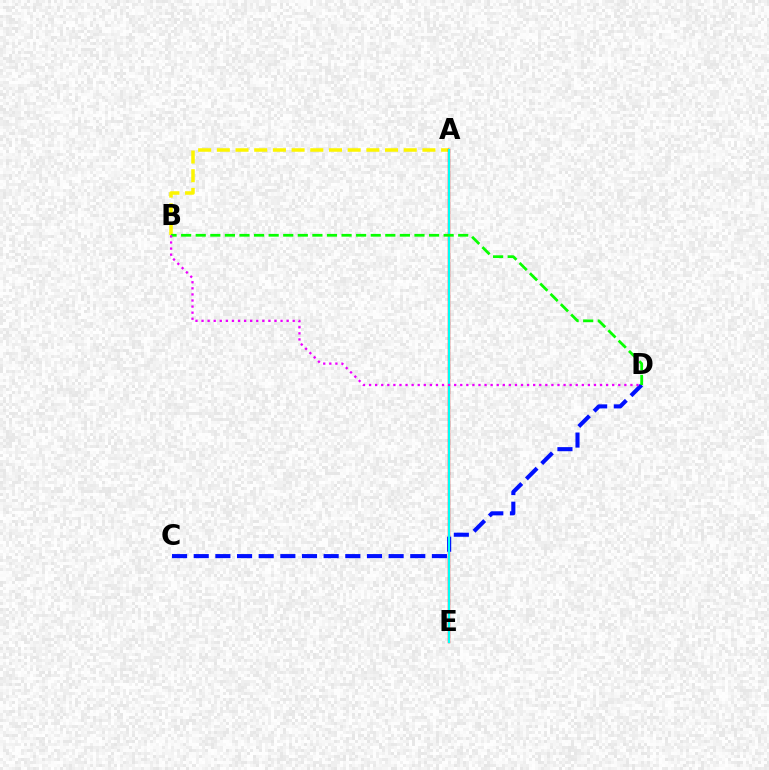{('A', 'B'): [{'color': '#fcf500', 'line_style': 'dashed', 'thickness': 2.54}], ('A', 'E'): [{'color': '#ff0000', 'line_style': 'solid', 'thickness': 1.71}, {'color': '#00fff6', 'line_style': 'solid', 'thickness': 1.5}], ('C', 'D'): [{'color': '#0010ff', 'line_style': 'dashed', 'thickness': 2.94}], ('B', 'D'): [{'color': '#08ff00', 'line_style': 'dashed', 'thickness': 1.98}, {'color': '#ee00ff', 'line_style': 'dotted', 'thickness': 1.65}]}